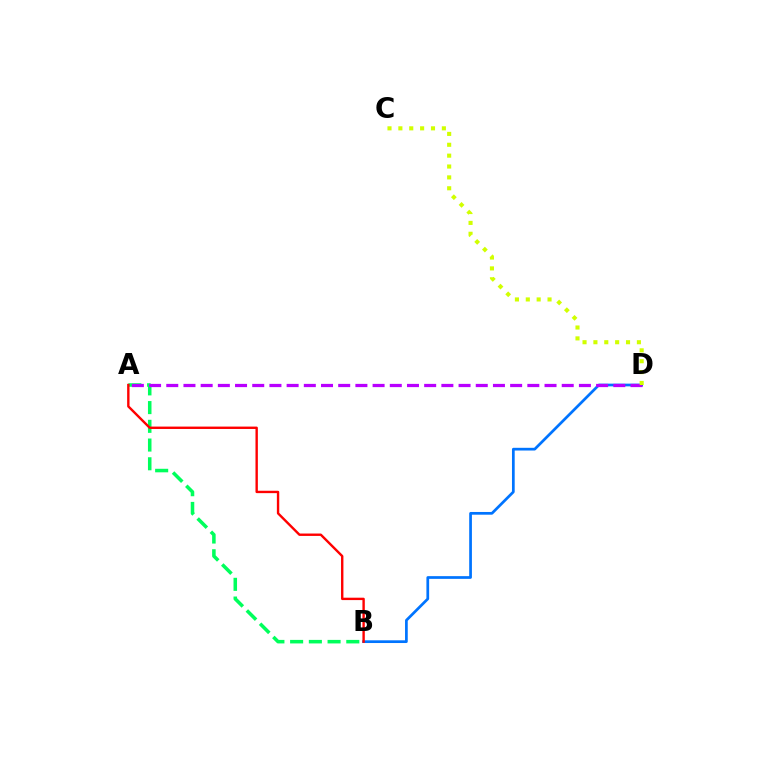{('B', 'D'): [{'color': '#0074ff', 'line_style': 'solid', 'thickness': 1.96}], ('A', 'B'): [{'color': '#00ff5c', 'line_style': 'dashed', 'thickness': 2.54}, {'color': '#ff0000', 'line_style': 'solid', 'thickness': 1.72}], ('A', 'D'): [{'color': '#b900ff', 'line_style': 'dashed', 'thickness': 2.34}], ('C', 'D'): [{'color': '#d1ff00', 'line_style': 'dotted', 'thickness': 2.95}]}